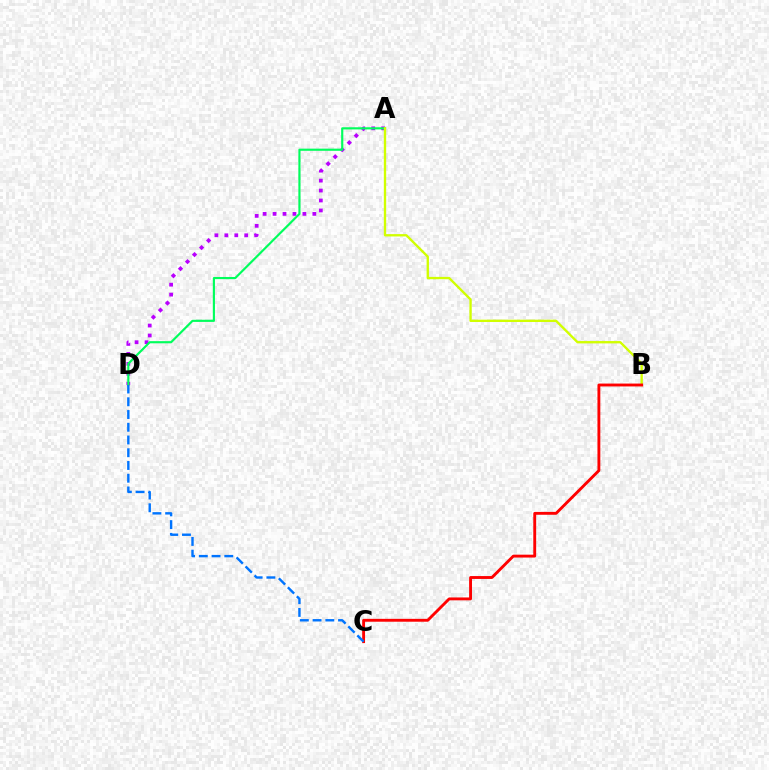{('A', 'D'): [{'color': '#b900ff', 'line_style': 'dotted', 'thickness': 2.7}, {'color': '#00ff5c', 'line_style': 'solid', 'thickness': 1.55}], ('A', 'B'): [{'color': '#d1ff00', 'line_style': 'solid', 'thickness': 1.69}], ('B', 'C'): [{'color': '#ff0000', 'line_style': 'solid', 'thickness': 2.07}], ('C', 'D'): [{'color': '#0074ff', 'line_style': 'dashed', 'thickness': 1.73}]}